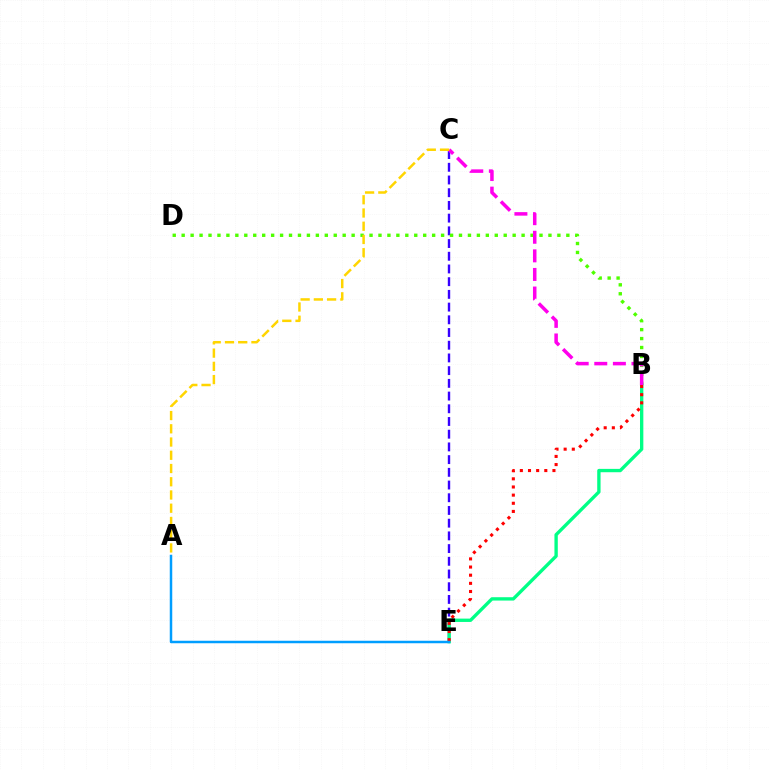{('C', 'E'): [{'color': '#3700ff', 'line_style': 'dashed', 'thickness': 1.73}], ('B', 'D'): [{'color': '#4fff00', 'line_style': 'dotted', 'thickness': 2.43}], ('B', 'E'): [{'color': '#00ff86', 'line_style': 'solid', 'thickness': 2.41}, {'color': '#ff0000', 'line_style': 'dotted', 'thickness': 2.21}], ('B', 'C'): [{'color': '#ff00ed', 'line_style': 'dashed', 'thickness': 2.53}], ('A', 'C'): [{'color': '#ffd500', 'line_style': 'dashed', 'thickness': 1.8}], ('A', 'E'): [{'color': '#009eff', 'line_style': 'solid', 'thickness': 1.79}]}